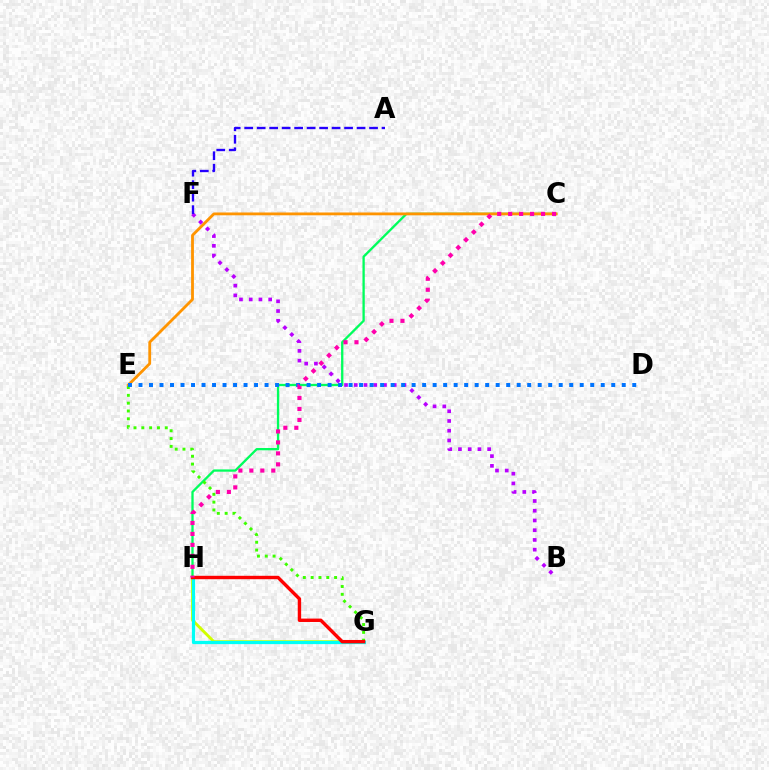{('C', 'H'): [{'color': '#00ff5c', 'line_style': 'solid', 'thickness': 1.66}, {'color': '#ff00ac', 'line_style': 'dotted', 'thickness': 2.98}], ('G', 'H'): [{'color': '#d1ff00', 'line_style': 'solid', 'thickness': 2.08}, {'color': '#00fff6', 'line_style': 'solid', 'thickness': 2.33}, {'color': '#ff0000', 'line_style': 'solid', 'thickness': 2.45}], ('E', 'G'): [{'color': '#3dff00', 'line_style': 'dotted', 'thickness': 2.12}], ('C', 'E'): [{'color': '#ff9400', 'line_style': 'solid', 'thickness': 2.03}], ('B', 'F'): [{'color': '#b900ff', 'line_style': 'dotted', 'thickness': 2.65}], ('A', 'F'): [{'color': '#2500ff', 'line_style': 'dashed', 'thickness': 1.7}], ('D', 'E'): [{'color': '#0074ff', 'line_style': 'dotted', 'thickness': 2.85}]}